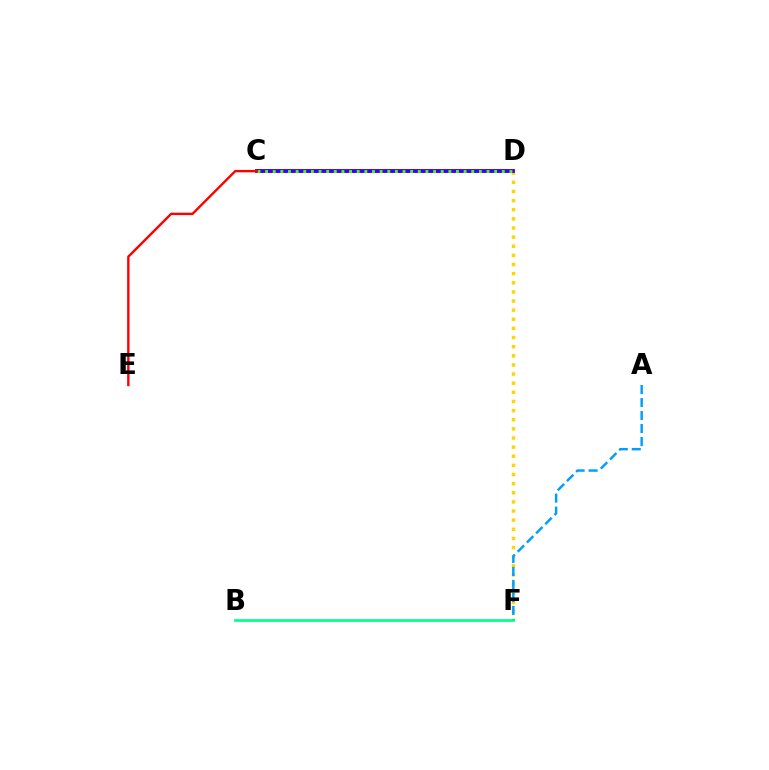{('C', 'D'): [{'color': '#ff00ed', 'line_style': 'solid', 'thickness': 1.67}, {'color': '#3700ff', 'line_style': 'solid', 'thickness': 2.78}, {'color': '#4fff00', 'line_style': 'dotted', 'thickness': 2.07}], ('D', 'F'): [{'color': '#ffd500', 'line_style': 'dotted', 'thickness': 2.48}], ('C', 'E'): [{'color': '#ff0000', 'line_style': 'solid', 'thickness': 1.72}], ('A', 'F'): [{'color': '#009eff', 'line_style': 'dashed', 'thickness': 1.77}], ('B', 'F'): [{'color': '#00ff86', 'line_style': 'solid', 'thickness': 1.94}]}